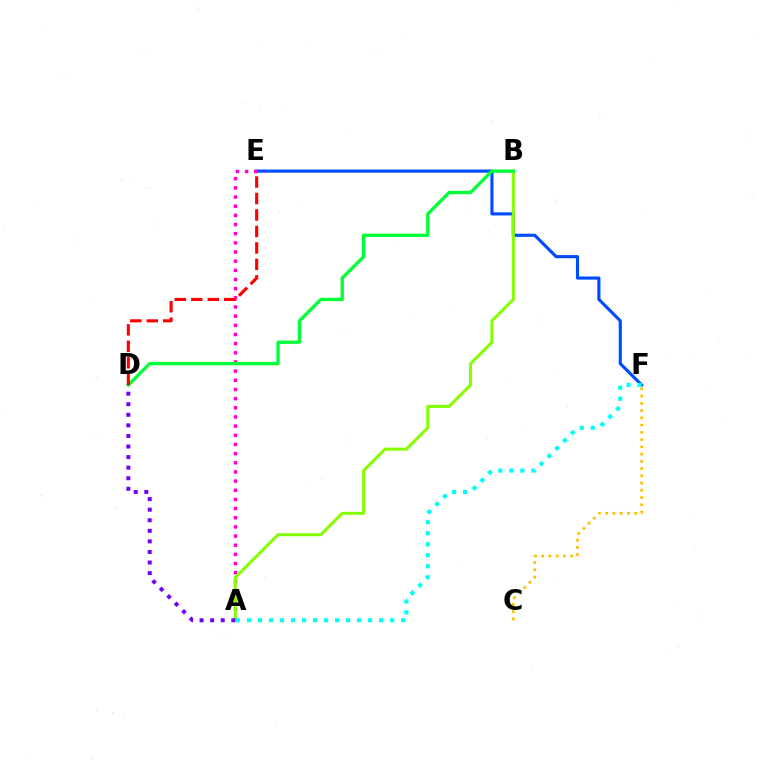{('E', 'F'): [{'color': '#004bff', 'line_style': 'solid', 'thickness': 2.26}], ('A', 'E'): [{'color': '#ff00cf', 'line_style': 'dotted', 'thickness': 2.49}], ('A', 'B'): [{'color': '#84ff00', 'line_style': 'solid', 'thickness': 2.18}], ('B', 'D'): [{'color': '#00ff39', 'line_style': 'solid', 'thickness': 2.39}], ('A', 'D'): [{'color': '#7200ff', 'line_style': 'dotted', 'thickness': 2.87}], ('C', 'F'): [{'color': '#ffbd00', 'line_style': 'dotted', 'thickness': 1.97}], ('A', 'F'): [{'color': '#00fff6', 'line_style': 'dotted', 'thickness': 2.99}], ('D', 'E'): [{'color': '#ff0000', 'line_style': 'dashed', 'thickness': 2.24}]}